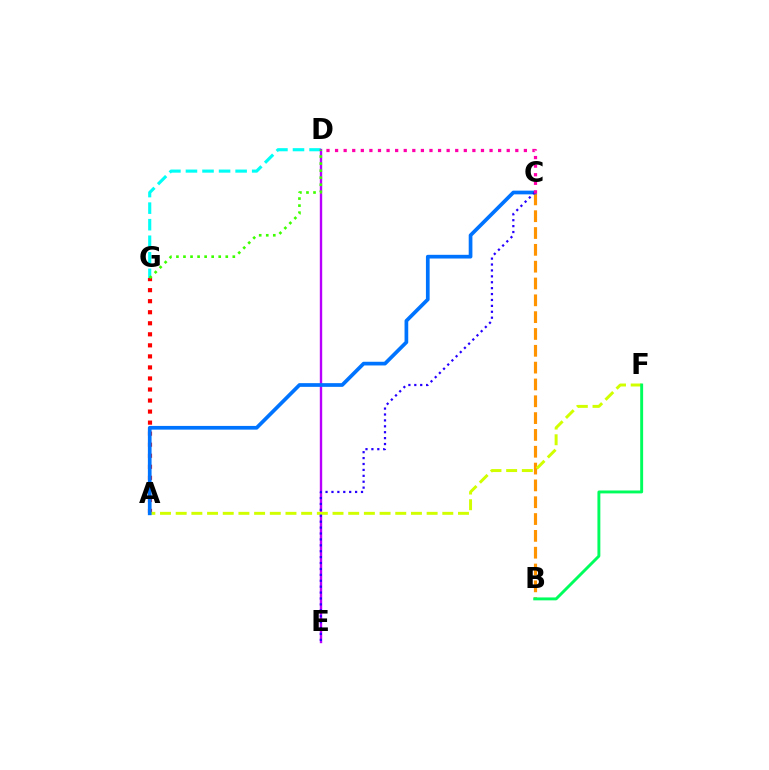{('A', 'G'): [{'color': '#ff0000', 'line_style': 'dotted', 'thickness': 3.0}], ('B', 'C'): [{'color': '#ff9400', 'line_style': 'dashed', 'thickness': 2.29}], ('D', 'G'): [{'color': '#00fff6', 'line_style': 'dashed', 'thickness': 2.25}, {'color': '#3dff00', 'line_style': 'dotted', 'thickness': 1.91}], ('D', 'E'): [{'color': '#b900ff', 'line_style': 'solid', 'thickness': 1.71}], ('A', 'F'): [{'color': '#d1ff00', 'line_style': 'dashed', 'thickness': 2.13}], ('A', 'C'): [{'color': '#0074ff', 'line_style': 'solid', 'thickness': 2.67}], ('B', 'F'): [{'color': '#00ff5c', 'line_style': 'solid', 'thickness': 2.1}], ('C', 'E'): [{'color': '#2500ff', 'line_style': 'dotted', 'thickness': 1.61}], ('C', 'D'): [{'color': '#ff00ac', 'line_style': 'dotted', 'thickness': 2.33}]}